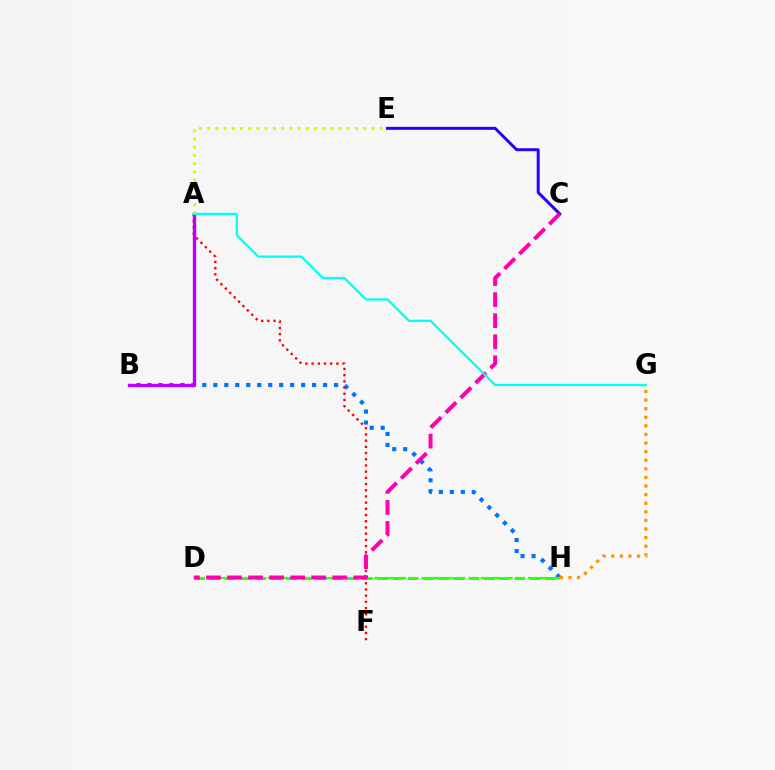{('D', 'H'): [{'color': '#00ff5c', 'line_style': 'dashed', 'thickness': 2.07}, {'color': '#3dff00', 'line_style': 'dashed', 'thickness': 1.61}], ('B', 'H'): [{'color': '#0074ff', 'line_style': 'dotted', 'thickness': 2.98}], ('A', 'F'): [{'color': '#ff0000', 'line_style': 'dotted', 'thickness': 1.69}], ('A', 'B'): [{'color': '#b900ff', 'line_style': 'solid', 'thickness': 2.41}], ('C', 'E'): [{'color': '#2500ff', 'line_style': 'solid', 'thickness': 2.13}], ('G', 'H'): [{'color': '#ff9400', 'line_style': 'dotted', 'thickness': 2.34}], ('A', 'E'): [{'color': '#d1ff00', 'line_style': 'dotted', 'thickness': 2.23}], ('C', 'D'): [{'color': '#ff00ac', 'line_style': 'dashed', 'thickness': 2.86}], ('A', 'G'): [{'color': '#00fff6', 'line_style': 'solid', 'thickness': 1.65}]}